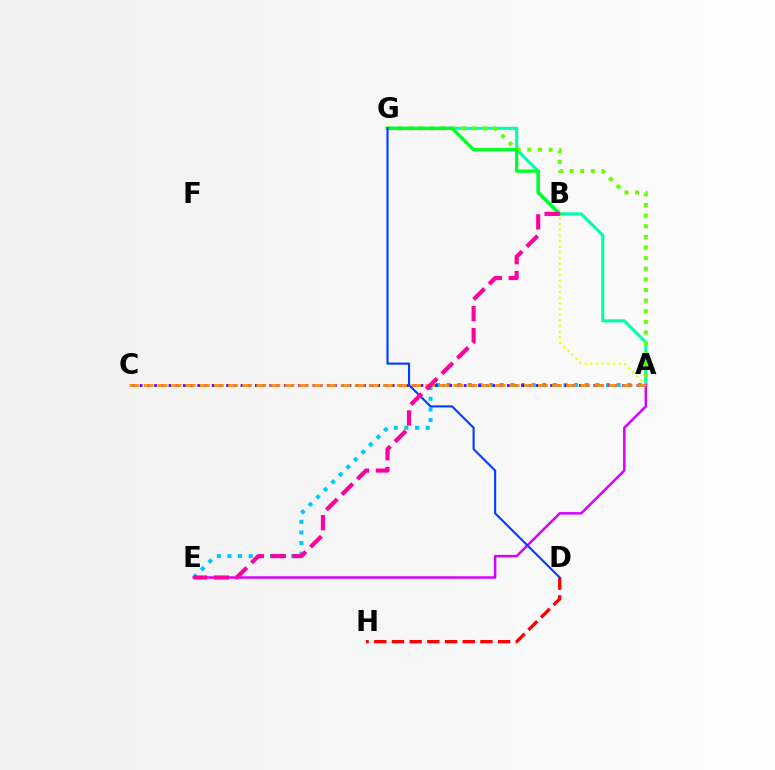{('A', 'E'): [{'color': '#00c7ff', 'line_style': 'dotted', 'thickness': 2.89}, {'color': '#d600ff', 'line_style': 'solid', 'thickness': 1.79}], ('A', 'G'): [{'color': '#00ffaf', 'line_style': 'solid', 'thickness': 2.23}, {'color': '#66ff00', 'line_style': 'dotted', 'thickness': 2.88}], ('A', 'C'): [{'color': '#4f00ff', 'line_style': 'dotted', 'thickness': 1.96}, {'color': '#ff8800', 'line_style': 'dashed', 'thickness': 1.91}], ('A', 'B'): [{'color': '#eeff00', 'line_style': 'dotted', 'thickness': 1.54}], ('D', 'H'): [{'color': '#ff0000', 'line_style': 'dashed', 'thickness': 2.4}], ('B', 'G'): [{'color': '#00ff27', 'line_style': 'solid', 'thickness': 2.36}], ('D', 'G'): [{'color': '#003fff', 'line_style': 'solid', 'thickness': 1.53}], ('B', 'E'): [{'color': '#ff00a0', 'line_style': 'dashed', 'thickness': 2.97}]}